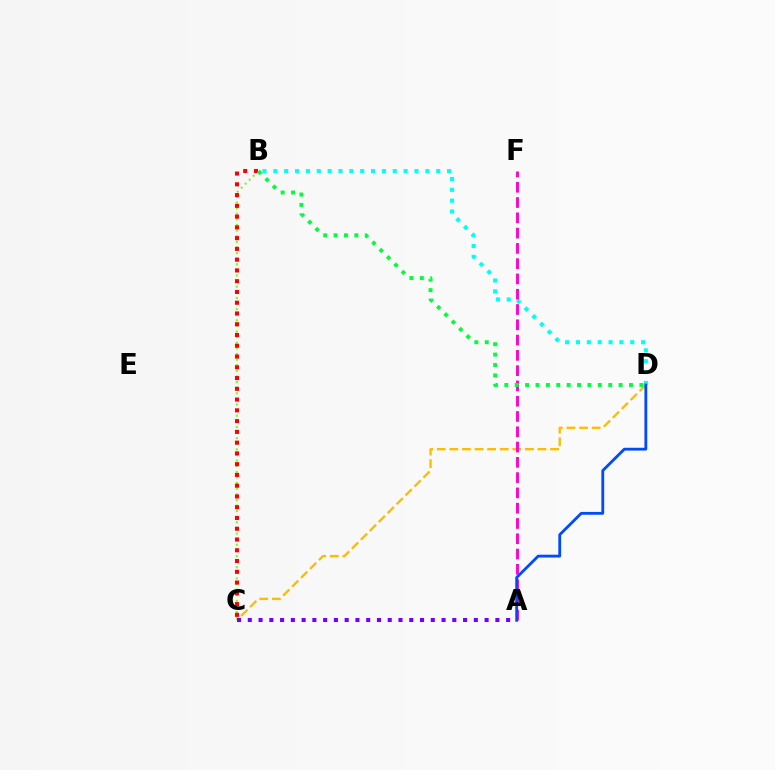{('B', 'C'): [{'color': '#84ff00', 'line_style': 'dotted', 'thickness': 1.52}, {'color': '#ff0000', 'line_style': 'dotted', 'thickness': 2.92}], ('C', 'D'): [{'color': '#ffbd00', 'line_style': 'dashed', 'thickness': 1.71}], ('B', 'D'): [{'color': '#00fff6', 'line_style': 'dotted', 'thickness': 2.95}, {'color': '#00ff39', 'line_style': 'dotted', 'thickness': 2.82}], ('A', 'F'): [{'color': '#ff00cf', 'line_style': 'dashed', 'thickness': 2.08}], ('A', 'C'): [{'color': '#7200ff', 'line_style': 'dotted', 'thickness': 2.92}], ('A', 'D'): [{'color': '#004bff', 'line_style': 'solid', 'thickness': 2.03}]}